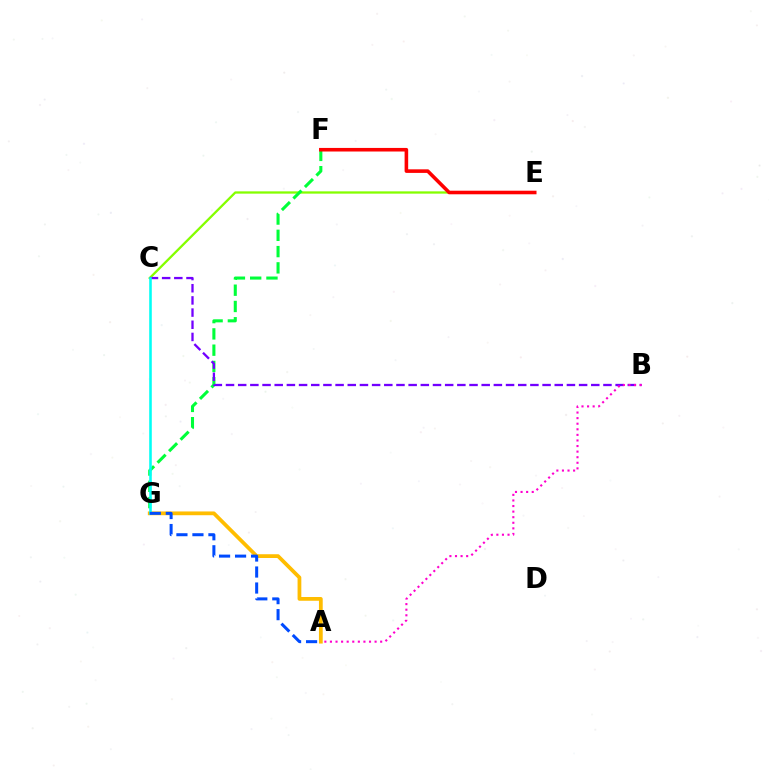{('C', 'E'): [{'color': '#84ff00', 'line_style': 'solid', 'thickness': 1.65}], ('F', 'G'): [{'color': '#00ff39', 'line_style': 'dashed', 'thickness': 2.21}], ('B', 'C'): [{'color': '#7200ff', 'line_style': 'dashed', 'thickness': 1.65}], ('E', 'F'): [{'color': '#ff0000', 'line_style': 'solid', 'thickness': 2.58}], ('A', 'G'): [{'color': '#ffbd00', 'line_style': 'solid', 'thickness': 2.71}, {'color': '#004bff', 'line_style': 'dashed', 'thickness': 2.17}], ('A', 'B'): [{'color': '#ff00cf', 'line_style': 'dotted', 'thickness': 1.52}], ('C', 'G'): [{'color': '#00fff6', 'line_style': 'solid', 'thickness': 1.85}]}